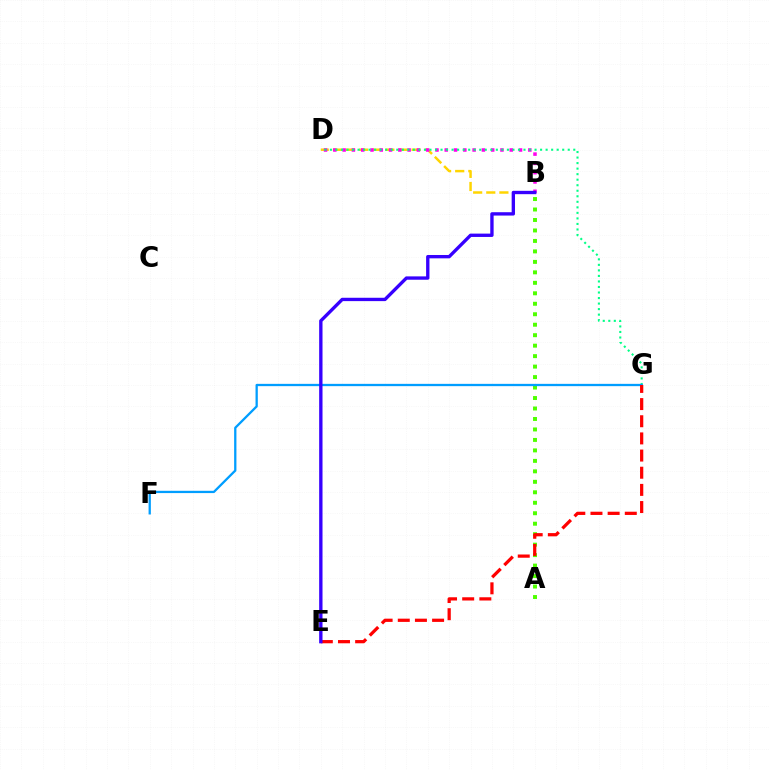{('B', 'D'): [{'color': '#ffd500', 'line_style': 'dashed', 'thickness': 1.78}, {'color': '#ff00ed', 'line_style': 'dotted', 'thickness': 2.52}], ('D', 'G'): [{'color': '#00ff86', 'line_style': 'dotted', 'thickness': 1.5}], ('A', 'B'): [{'color': '#4fff00', 'line_style': 'dotted', 'thickness': 2.85}], ('F', 'G'): [{'color': '#009eff', 'line_style': 'solid', 'thickness': 1.65}], ('E', 'G'): [{'color': '#ff0000', 'line_style': 'dashed', 'thickness': 2.33}], ('B', 'E'): [{'color': '#3700ff', 'line_style': 'solid', 'thickness': 2.41}]}